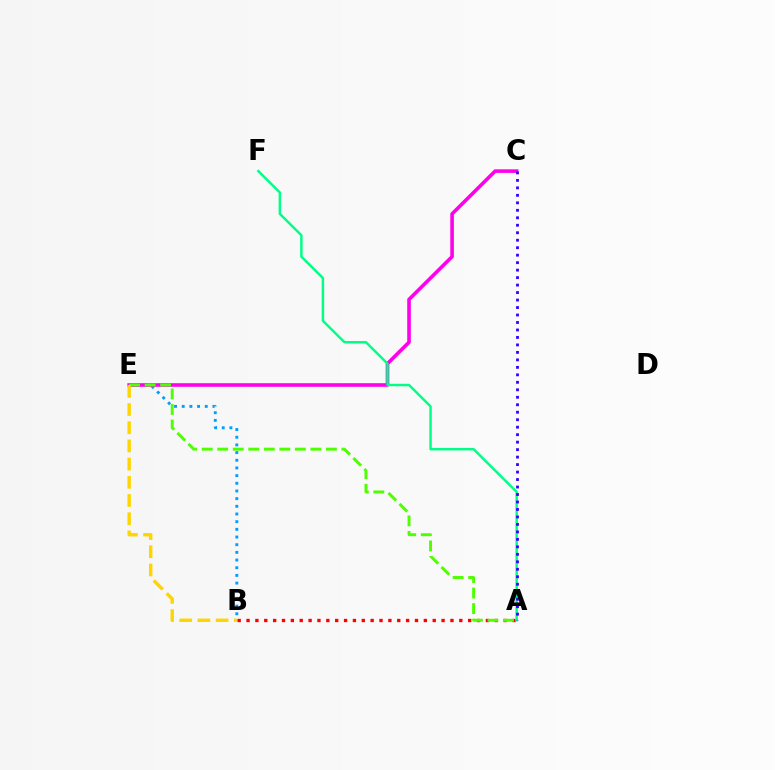{('B', 'E'): [{'color': '#009eff', 'line_style': 'dotted', 'thickness': 2.09}, {'color': '#ffd500', 'line_style': 'dashed', 'thickness': 2.47}], ('C', 'E'): [{'color': '#ff00ed', 'line_style': 'solid', 'thickness': 2.6}], ('A', 'B'): [{'color': '#ff0000', 'line_style': 'dotted', 'thickness': 2.41}], ('A', 'F'): [{'color': '#00ff86', 'line_style': 'solid', 'thickness': 1.78}], ('A', 'C'): [{'color': '#3700ff', 'line_style': 'dotted', 'thickness': 2.03}], ('A', 'E'): [{'color': '#4fff00', 'line_style': 'dashed', 'thickness': 2.11}]}